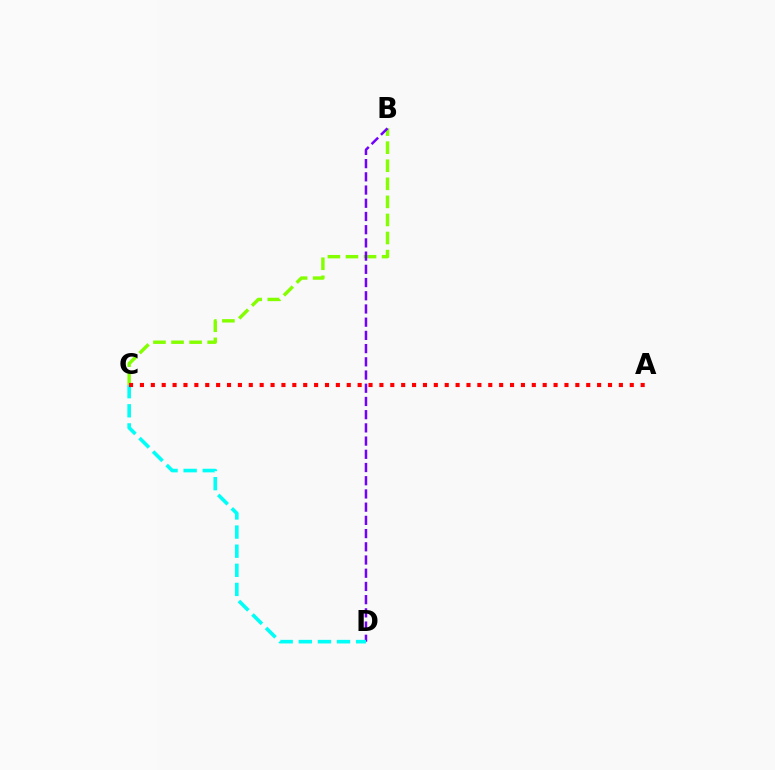{('B', 'C'): [{'color': '#84ff00', 'line_style': 'dashed', 'thickness': 2.45}], ('B', 'D'): [{'color': '#7200ff', 'line_style': 'dashed', 'thickness': 1.79}], ('C', 'D'): [{'color': '#00fff6', 'line_style': 'dashed', 'thickness': 2.6}], ('A', 'C'): [{'color': '#ff0000', 'line_style': 'dotted', 'thickness': 2.96}]}